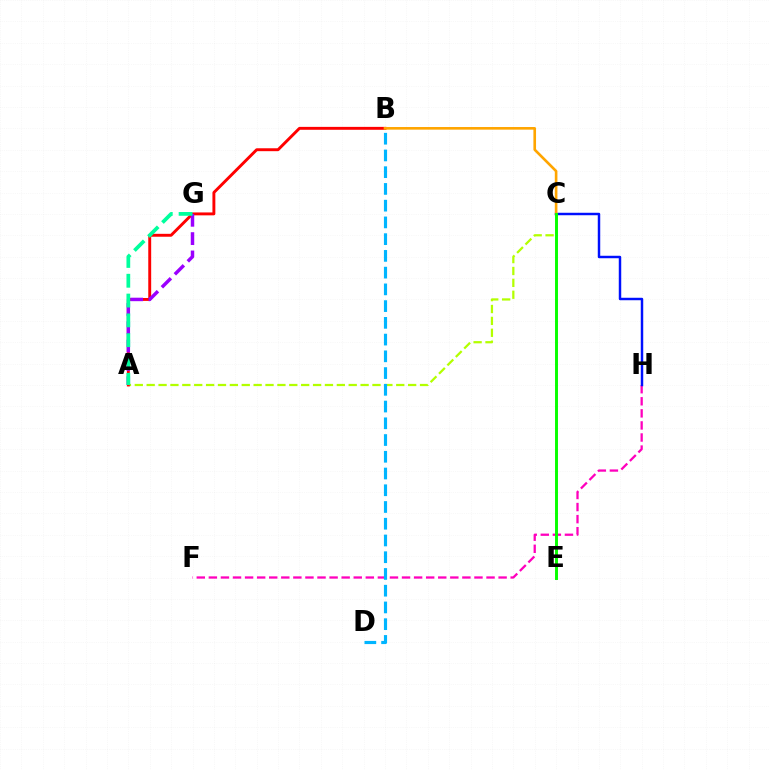{('A', 'C'): [{'color': '#b3ff00', 'line_style': 'dashed', 'thickness': 1.61}], ('F', 'H'): [{'color': '#ff00bd', 'line_style': 'dashed', 'thickness': 1.64}], ('A', 'B'): [{'color': '#ff0000', 'line_style': 'solid', 'thickness': 2.1}], ('C', 'H'): [{'color': '#0010ff', 'line_style': 'solid', 'thickness': 1.77}], ('B', 'C'): [{'color': '#ffa500', 'line_style': 'solid', 'thickness': 1.89}], ('C', 'E'): [{'color': '#08ff00', 'line_style': 'solid', 'thickness': 2.12}], ('A', 'G'): [{'color': '#9b00ff', 'line_style': 'dashed', 'thickness': 2.49}, {'color': '#00ff9d', 'line_style': 'dashed', 'thickness': 2.69}], ('B', 'D'): [{'color': '#00b5ff', 'line_style': 'dashed', 'thickness': 2.27}]}